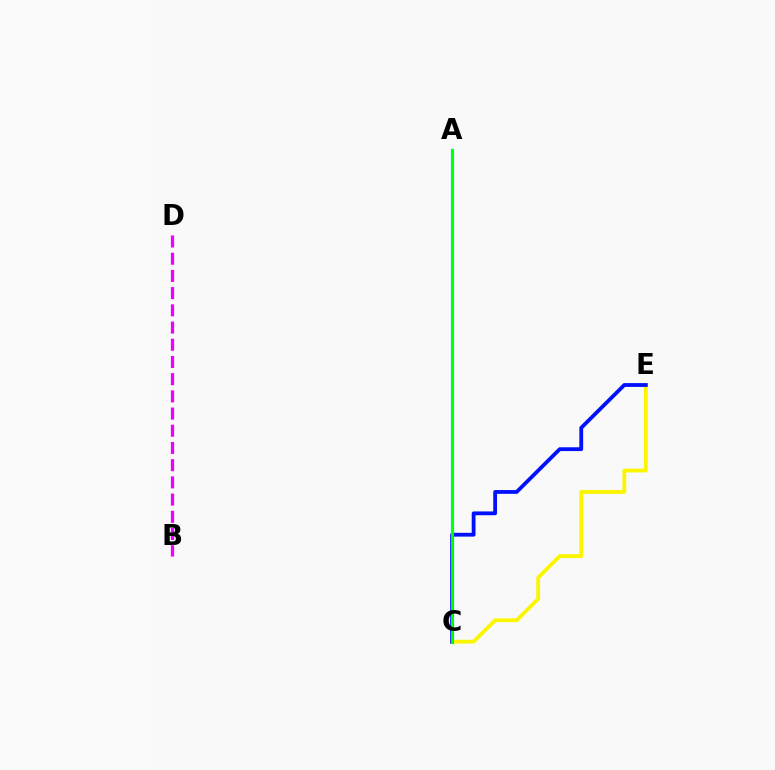{('A', 'C'): [{'color': '#ff0000', 'line_style': 'solid', 'thickness': 1.81}, {'color': '#00fff6', 'line_style': 'solid', 'thickness': 2.35}, {'color': '#08ff00', 'line_style': 'solid', 'thickness': 2.05}], ('C', 'E'): [{'color': '#fcf500', 'line_style': 'solid', 'thickness': 2.73}, {'color': '#0010ff', 'line_style': 'solid', 'thickness': 2.73}], ('B', 'D'): [{'color': '#ee00ff', 'line_style': 'dashed', 'thickness': 2.34}]}